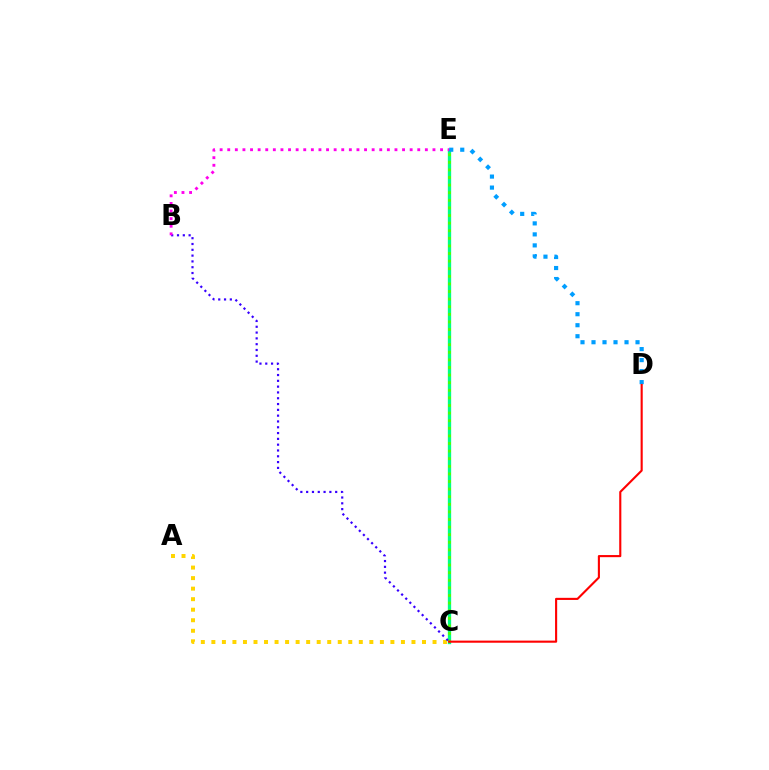{('C', 'E'): [{'color': '#00ff86', 'line_style': 'solid', 'thickness': 2.38}, {'color': '#4fff00', 'line_style': 'dotted', 'thickness': 2.06}], ('A', 'C'): [{'color': '#ffd500', 'line_style': 'dotted', 'thickness': 2.86}], ('B', 'C'): [{'color': '#3700ff', 'line_style': 'dotted', 'thickness': 1.58}], ('B', 'E'): [{'color': '#ff00ed', 'line_style': 'dotted', 'thickness': 2.07}], ('D', 'E'): [{'color': '#009eff', 'line_style': 'dotted', 'thickness': 2.99}], ('C', 'D'): [{'color': '#ff0000', 'line_style': 'solid', 'thickness': 1.52}]}